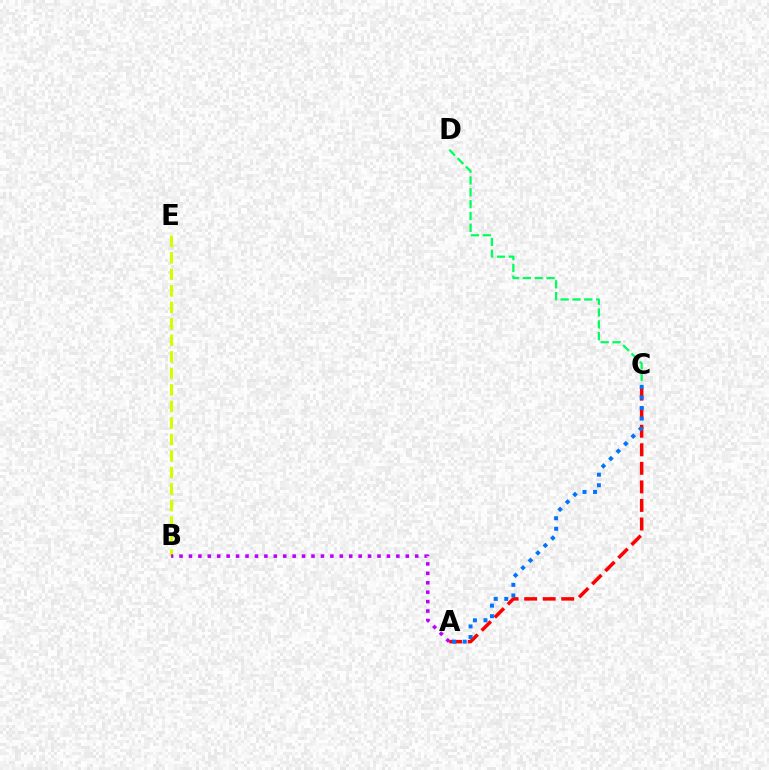{('B', 'E'): [{'color': '#d1ff00', 'line_style': 'dashed', 'thickness': 2.24}], ('A', 'C'): [{'color': '#ff0000', 'line_style': 'dashed', 'thickness': 2.52}, {'color': '#0074ff', 'line_style': 'dotted', 'thickness': 2.86}], ('C', 'D'): [{'color': '#00ff5c', 'line_style': 'dashed', 'thickness': 1.61}], ('A', 'B'): [{'color': '#b900ff', 'line_style': 'dotted', 'thickness': 2.56}]}